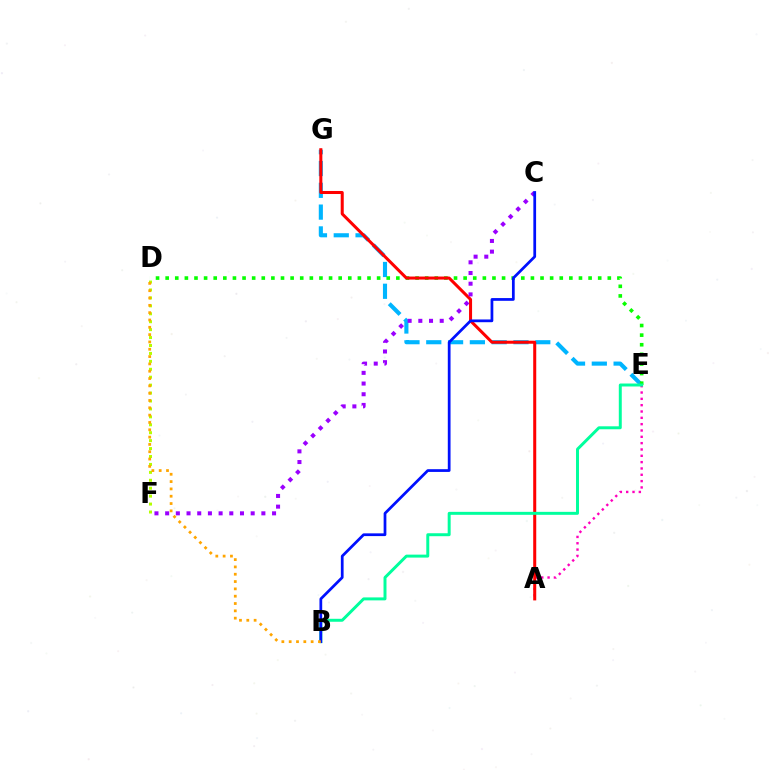{('E', 'G'): [{'color': '#00b5ff', 'line_style': 'dashed', 'thickness': 2.96}], ('D', 'E'): [{'color': '#08ff00', 'line_style': 'dotted', 'thickness': 2.61}], ('A', 'E'): [{'color': '#ff00bd', 'line_style': 'dotted', 'thickness': 1.72}], ('A', 'G'): [{'color': '#ff0000', 'line_style': 'solid', 'thickness': 2.18}], ('D', 'F'): [{'color': '#b3ff00', 'line_style': 'dotted', 'thickness': 2.15}], ('C', 'F'): [{'color': '#9b00ff', 'line_style': 'dotted', 'thickness': 2.9}], ('B', 'E'): [{'color': '#00ff9d', 'line_style': 'solid', 'thickness': 2.14}], ('B', 'C'): [{'color': '#0010ff', 'line_style': 'solid', 'thickness': 1.98}], ('B', 'D'): [{'color': '#ffa500', 'line_style': 'dotted', 'thickness': 1.99}]}